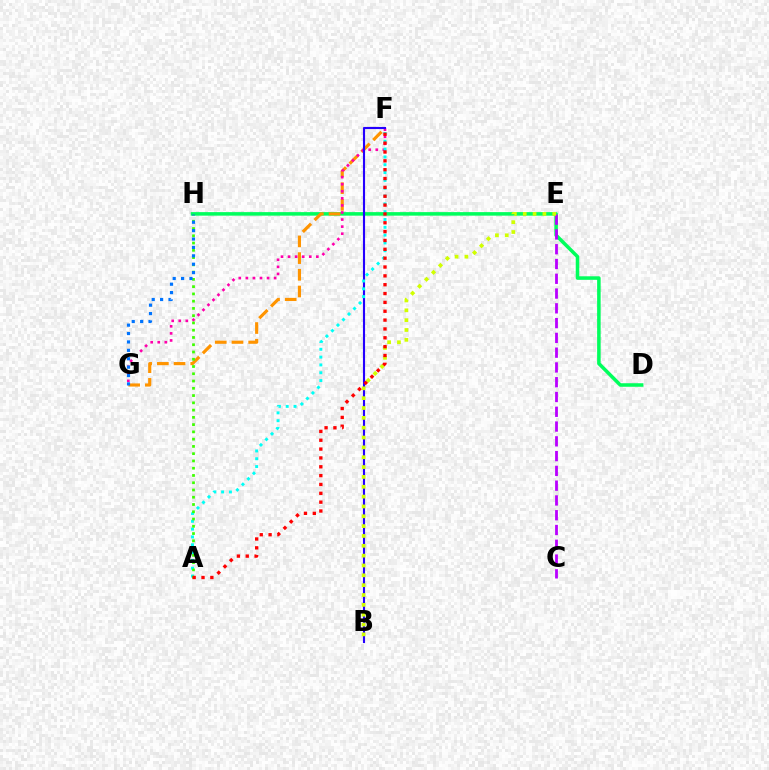{('D', 'H'): [{'color': '#00ff5c', 'line_style': 'solid', 'thickness': 2.54}], ('F', 'G'): [{'color': '#ff9400', 'line_style': 'dashed', 'thickness': 2.27}, {'color': '#ff00ac', 'line_style': 'dotted', 'thickness': 1.92}], ('C', 'E'): [{'color': '#b900ff', 'line_style': 'dashed', 'thickness': 2.01}], ('B', 'F'): [{'color': '#2500ff', 'line_style': 'solid', 'thickness': 1.53}], ('B', 'E'): [{'color': '#d1ff00', 'line_style': 'dotted', 'thickness': 2.67}], ('A', 'F'): [{'color': '#00fff6', 'line_style': 'dotted', 'thickness': 2.12}, {'color': '#ff0000', 'line_style': 'dotted', 'thickness': 2.4}], ('A', 'H'): [{'color': '#3dff00', 'line_style': 'dotted', 'thickness': 1.97}], ('G', 'H'): [{'color': '#0074ff', 'line_style': 'dotted', 'thickness': 2.28}]}